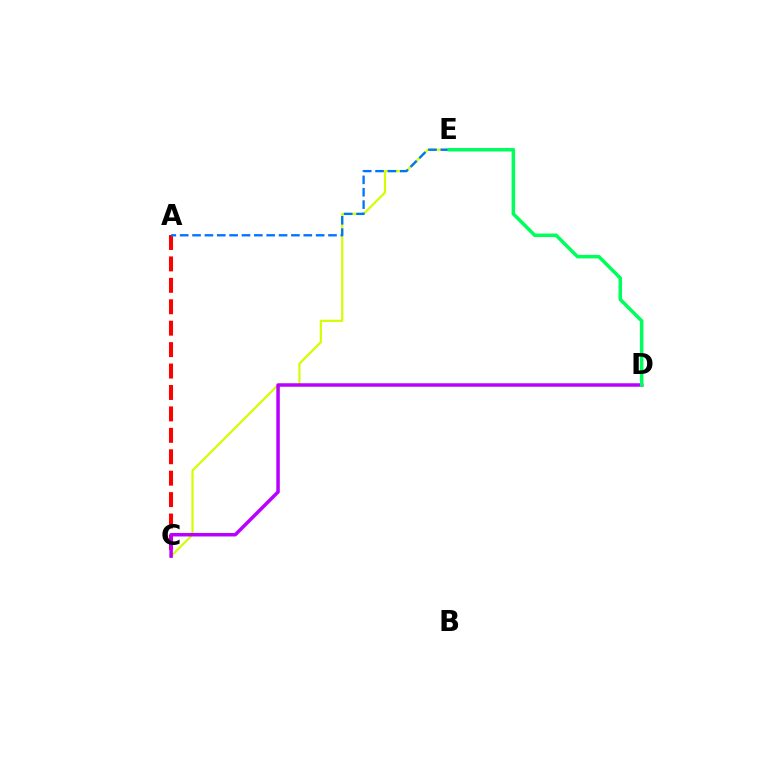{('A', 'C'): [{'color': '#ff0000', 'line_style': 'dashed', 'thickness': 2.91}], ('C', 'E'): [{'color': '#d1ff00', 'line_style': 'solid', 'thickness': 1.57}], ('A', 'E'): [{'color': '#0074ff', 'line_style': 'dashed', 'thickness': 1.68}], ('C', 'D'): [{'color': '#b900ff', 'line_style': 'solid', 'thickness': 2.51}], ('D', 'E'): [{'color': '#00ff5c', 'line_style': 'solid', 'thickness': 2.53}]}